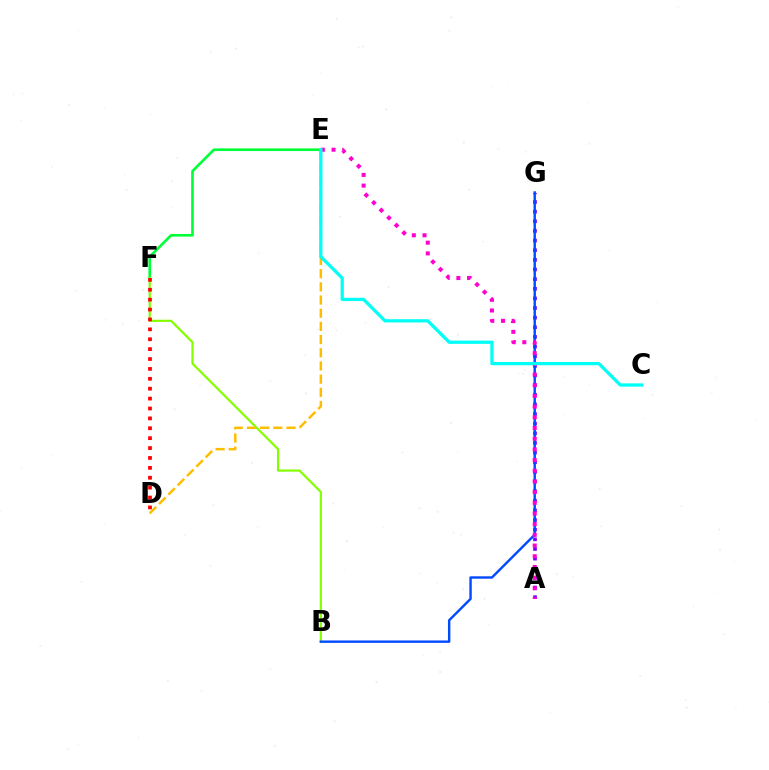{('E', 'F'): [{'color': '#00ff39', 'line_style': 'solid', 'thickness': 1.91}], ('B', 'F'): [{'color': '#84ff00', 'line_style': 'solid', 'thickness': 1.6}], ('A', 'G'): [{'color': '#7200ff', 'line_style': 'dotted', 'thickness': 2.62}], ('B', 'G'): [{'color': '#004bff', 'line_style': 'solid', 'thickness': 1.74}], ('D', 'E'): [{'color': '#ffbd00', 'line_style': 'dashed', 'thickness': 1.79}], ('D', 'F'): [{'color': '#ff0000', 'line_style': 'dotted', 'thickness': 2.69}], ('A', 'E'): [{'color': '#ff00cf', 'line_style': 'dotted', 'thickness': 2.9}], ('C', 'E'): [{'color': '#00fff6', 'line_style': 'solid', 'thickness': 2.34}]}